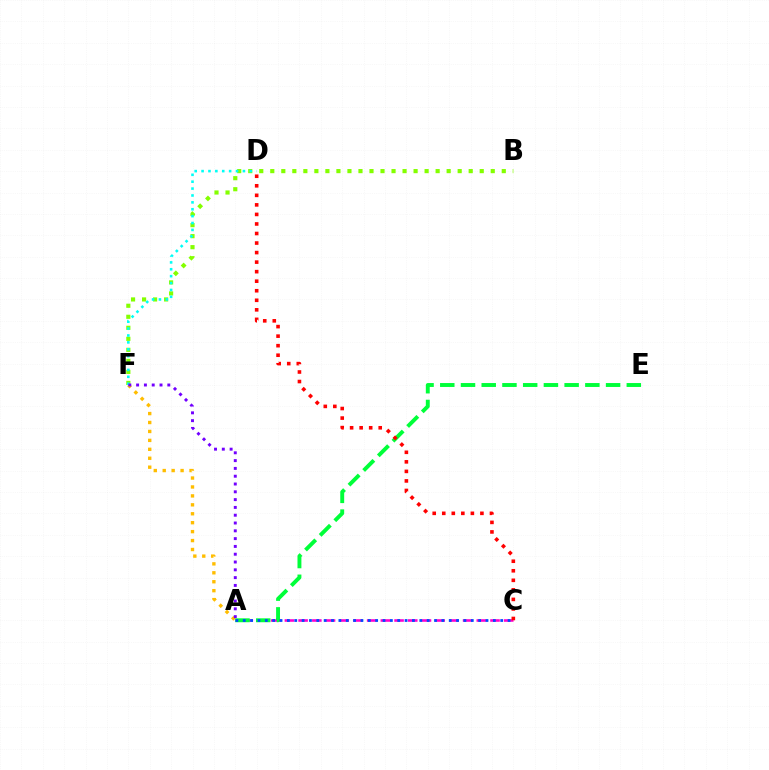{('A', 'C'): [{'color': '#ff00cf', 'line_style': 'dashed', 'thickness': 1.86}, {'color': '#004bff', 'line_style': 'dotted', 'thickness': 2.0}], ('A', 'F'): [{'color': '#ffbd00', 'line_style': 'dotted', 'thickness': 2.43}, {'color': '#7200ff', 'line_style': 'dotted', 'thickness': 2.12}], ('A', 'E'): [{'color': '#00ff39', 'line_style': 'dashed', 'thickness': 2.82}], ('B', 'F'): [{'color': '#84ff00', 'line_style': 'dotted', 'thickness': 3.0}], ('D', 'F'): [{'color': '#00fff6', 'line_style': 'dotted', 'thickness': 1.87}], ('C', 'D'): [{'color': '#ff0000', 'line_style': 'dotted', 'thickness': 2.59}]}